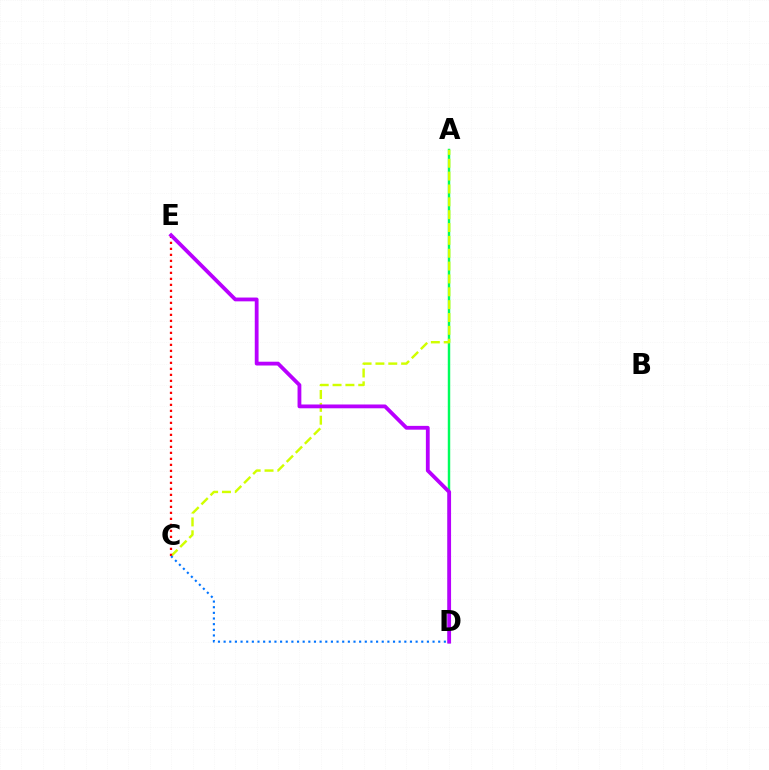{('A', 'D'): [{'color': '#00ff5c', 'line_style': 'solid', 'thickness': 1.76}], ('A', 'C'): [{'color': '#d1ff00', 'line_style': 'dashed', 'thickness': 1.75}], ('C', 'E'): [{'color': '#ff0000', 'line_style': 'dotted', 'thickness': 1.63}], ('D', 'E'): [{'color': '#b900ff', 'line_style': 'solid', 'thickness': 2.74}], ('C', 'D'): [{'color': '#0074ff', 'line_style': 'dotted', 'thickness': 1.53}]}